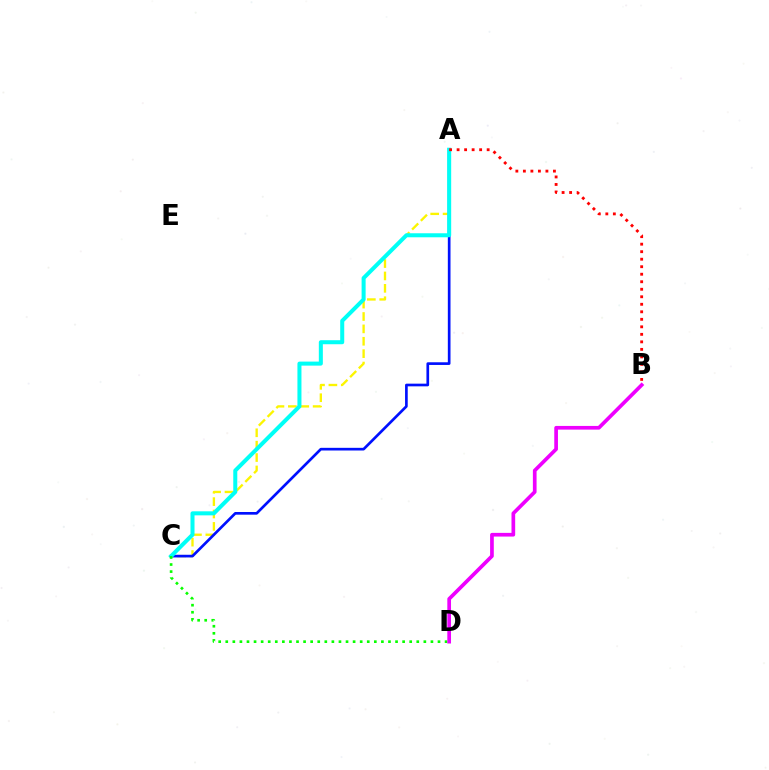{('A', 'C'): [{'color': '#fcf500', 'line_style': 'dashed', 'thickness': 1.68}, {'color': '#0010ff', 'line_style': 'solid', 'thickness': 1.93}, {'color': '#00fff6', 'line_style': 'solid', 'thickness': 2.9}], ('A', 'B'): [{'color': '#ff0000', 'line_style': 'dotted', 'thickness': 2.04}], ('C', 'D'): [{'color': '#08ff00', 'line_style': 'dotted', 'thickness': 1.92}], ('B', 'D'): [{'color': '#ee00ff', 'line_style': 'solid', 'thickness': 2.66}]}